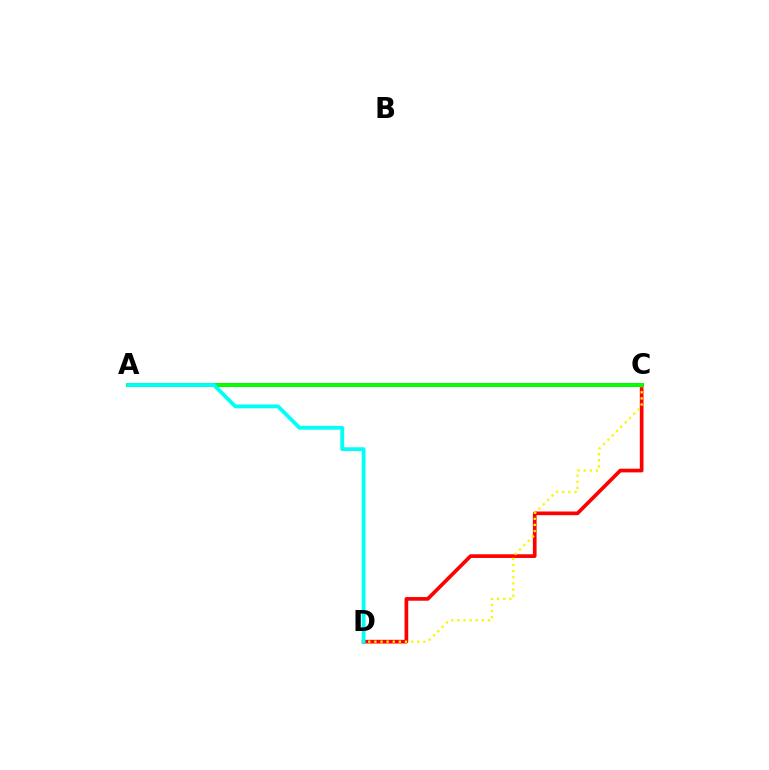{('A', 'C'): [{'color': '#ee00ff', 'line_style': 'solid', 'thickness': 2.58}, {'color': '#0010ff', 'line_style': 'solid', 'thickness': 2.77}, {'color': '#08ff00', 'line_style': 'solid', 'thickness': 2.81}], ('C', 'D'): [{'color': '#ff0000', 'line_style': 'solid', 'thickness': 2.65}, {'color': '#fcf500', 'line_style': 'dotted', 'thickness': 1.66}], ('A', 'D'): [{'color': '#00fff6', 'line_style': 'solid', 'thickness': 2.76}]}